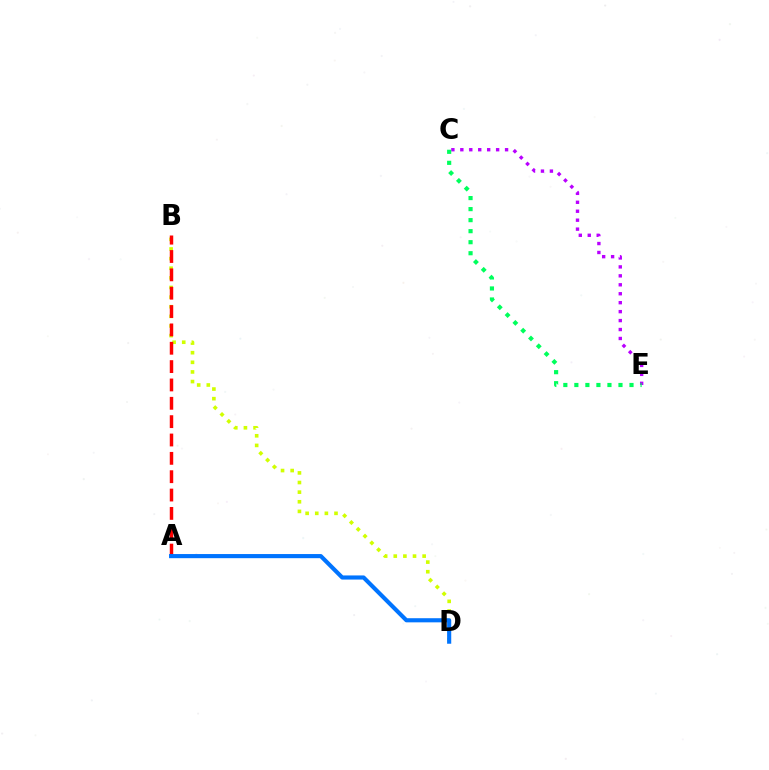{('B', 'D'): [{'color': '#d1ff00', 'line_style': 'dotted', 'thickness': 2.61}], ('C', 'E'): [{'color': '#b900ff', 'line_style': 'dotted', 'thickness': 2.43}, {'color': '#00ff5c', 'line_style': 'dotted', 'thickness': 3.0}], ('A', 'B'): [{'color': '#ff0000', 'line_style': 'dashed', 'thickness': 2.49}], ('A', 'D'): [{'color': '#0074ff', 'line_style': 'solid', 'thickness': 2.97}]}